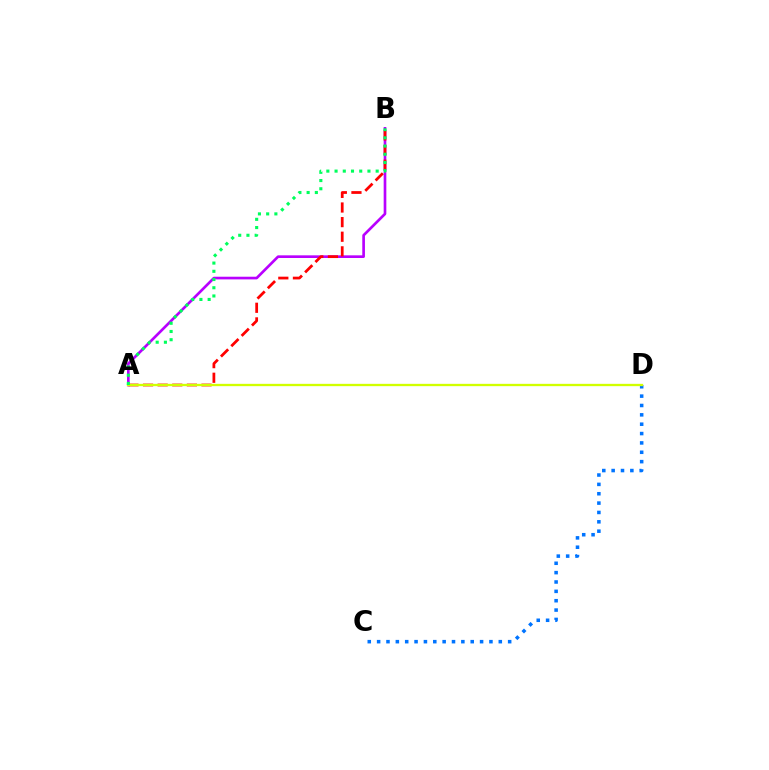{('C', 'D'): [{'color': '#0074ff', 'line_style': 'dotted', 'thickness': 2.54}], ('A', 'B'): [{'color': '#b900ff', 'line_style': 'solid', 'thickness': 1.92}, {'color': '#ff0000', 'line_style': 'dashed', 'thickness': 1.99}, {'color': '#00ff5c', 'line_style': 'dotted', 'thickness': 2.23}], ('A', 'D'): [{'color': '#d1ff00', 'line_style': 'solid', 'thickness': 1.67}]}